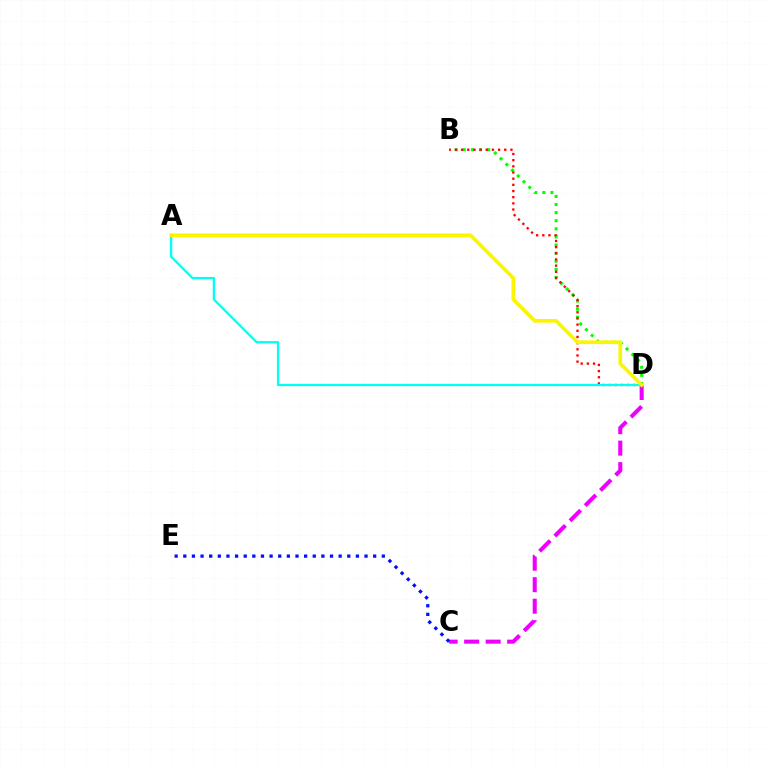{('B', 'D'): [{'color': '#08ff00', 'line_style': 'dotted', 'thickness': 2.2}, {'color': '#ff0000', 'line_style': 'dotted', 'thickness': 1.68}], ('C', 'D'): [{'color': '#ee00ff', 'line_style': 'dashed', 'thickness': 2.92}], ('C', 'E'): [{'color': '#0010ff', 'line_style': 'dotted', 'thickness': 2.34}], ('A', 'D'): [{'color': '#00fff6', 'line_style': 'solid', 'thickness': 1.64}, {'color': '#fcf500', 'line_style': 'solid', 'thickness': 2.64}]}